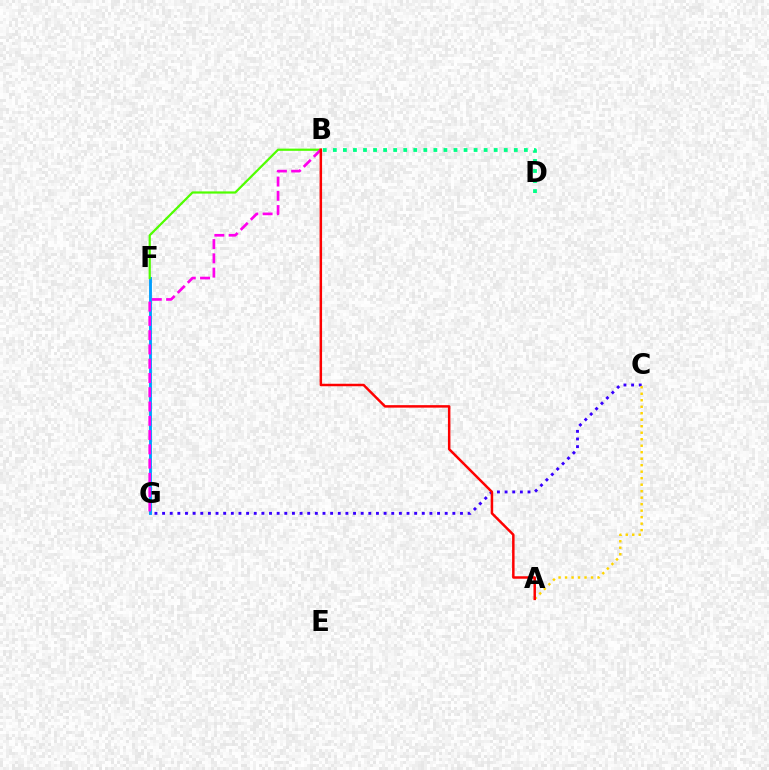{('F', 'G'): [{'color': '#009eff', 'line_style': 'solid', 'thickness': 2.06}], ('B', 'D'): [{'color': '#00ff86', 'line_style': 'dotted', 'thickness': 2.73}], ('B', 'F'): [{'color': '#4fff00', 'line_style': 'solid', 'thickness': 1.6}], ('B', 'G'): [{'color': '#ff00ed', 'line_style': 'dashed', 'thickness': 1.94}], ('C', 'G'): [{'color': '#3700ff', 'line_style': 'dotted', 'thickness': 2.08}], ('A', 'C'): [{'color': '#ffd500', 'line_style': 'dotted', 'thickness': 1.76}], ('A', 'B'): [{'color': '#ff0000', 'line_style': 'solid', 'thickness': 1.79}]}